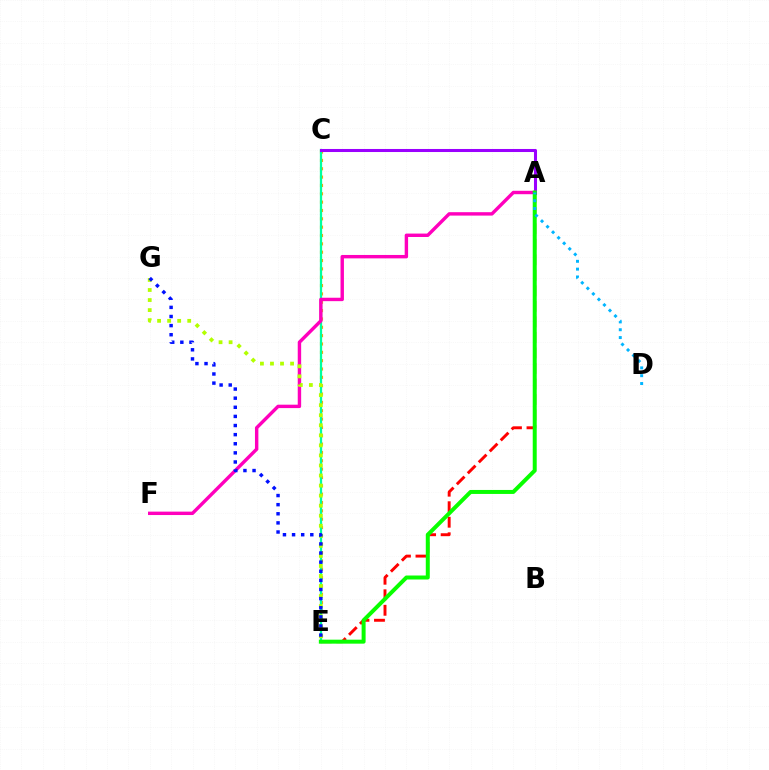{('C', 'E'): [{'color': '#ffa500', 'line_style': 'dotted', 'thickness': 2.27}, {'color': '#00ff9d', 'line_style': 'solid', 'thickness': 1.63}], ('A', 'F'): [{'color': '#ff00bd', 'line_style': 'solid', 'thickness': 2.46}], ('A', 'E'): [{'color': '#ff0000', 'line_style': 'dashed', 'thickness': 2.11}, {'color': '#08ff00', 'line_style': 'solid', 'thickness': 2.87}], ('A', 'C'): [{'color': '#9b00ff', 'line_style': 'solid', 'thickness': 2.19}], ('E', 'G'): [{'color': '#b3ff00', 'line_style': 'dotted', 'thickness': 2.73}, {'color': '#0010ff', 'line_style': 'dotted', 'thickness': 2.48}], ('A', 'D'): [{'color': '#00b5ff', 'line_style': 'dotted', 'thickness': 2.13}]}